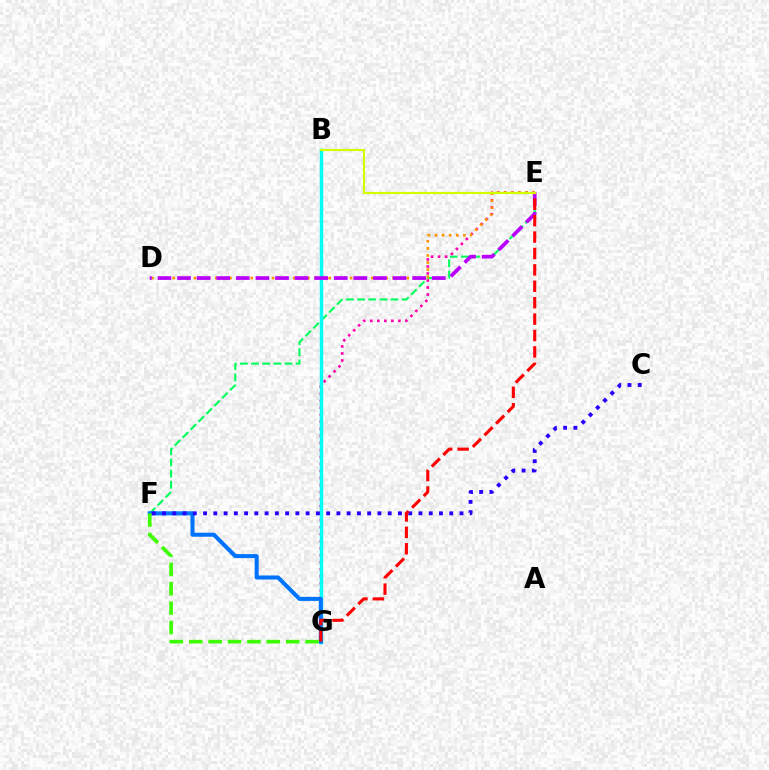{('E', 'F'): [{'color': '#00ff5c', 'line_style': 'dashed', 'thickness': 1.52}], ('E', 'G'): [{'color': '#ff00ac', 'line_style': 'dotted', 'thickness': 1.91}, {'color': '#ff0000', 'line_style': 'dashed', 'thickness': 2.23}], ('D', 'E'): [{'color': '#ff9400', 'line_style': 'dotted', 'thickness': 1.93}, {'color': '#b900ff', 'line_style': 'dashed', 'thickness': 2.66}], ('B', 'G'): [{'color': '#00fff6', 'line_style': 'solid', 'thickness': 2.49}], ('F', 'G'): [{'color': '#0074ff', 'line_style': 'solid', 'thickness': 2.91}, {'color': '#3dff00', 'line_style': 'dashed', 'thickness': 2.63}], ('C', 'F'): [{'color': '#2500ff', 'line_style': 'dotted', 'thickness': 2.79}], ('B', 'E'): [{'color': '#d1ff00', 'line_style': 'solid', 'thickness': 1.55}]}